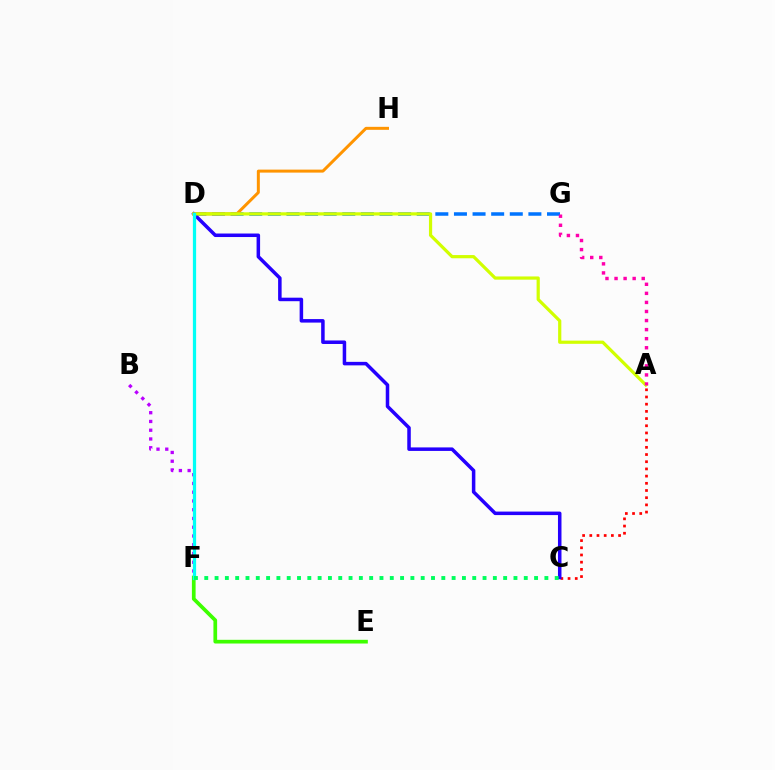{('A', 'C'): [{'color': '#ff0000', 'line_style': 'dotted', 'thickness': 1.95}], ('D', 'G'): [{'color': '#0074ff', 'line_style': 'dashed', 'thickness': 2.53}], ('D', 'H'): [{'color': '#ff9400', 'line_style': 'solid', 'thickness': 2.15}], ('C', 'D'): [{'color': '#2500ff', 'line_style': 'solid', 'thickness': 2.53}], ('A', 'D'): [{'color': '#d1ff00', 'line_style': 'solid', 'thickness': 2.31}], ('B', 'F'): [{'color': '#b900ff', 'line_style': 'dotted', 'thickness': 2.38}], ('E', 'F'): [{'color': '#3dff00', 'line_style': 'solid', 'thickness': 2.67}], ('A', 'G'): [{'color': '#ff00ac', 'line_style': 'dotted', 'thickness': 2.46}], ('D', 'F'): [{'color': '#00fff6', 'line_style': 'solid', 'thickness': 2.33}], ('C', 'F'): [{'color': '#00ff5c', 'line_style': 'dotted', 'thickness': 2.8}]}